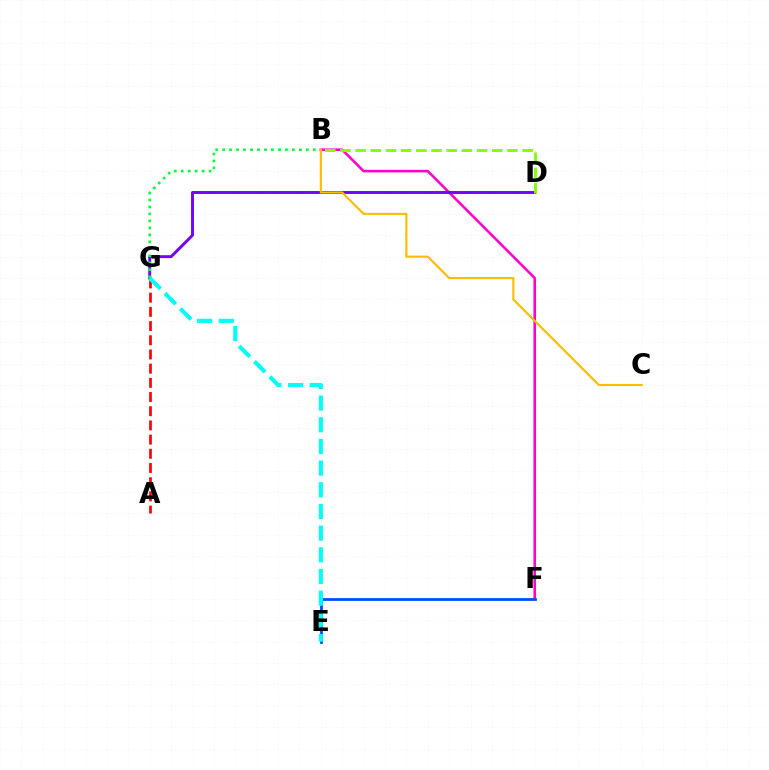{('B', 'F'): [{'color': '#ff00cf', 'line_style': 'solid', 'thickness': 1.85}], ('D', 'G'): [{'color': '#7200ff', 'line_style': 'solid', 'thickness': 2.1}], ('B', 'G'): [{'color': '#00ff39', 'line_style': 'dotted', 'thickness': 1.9}], ('E', 'F'): [{'color': '#004bff', 'line_style': 'solid', 'thickness': 2.0}], ('A', 'G'): [{'color': '#ff0000', 'line_style': 'dashed', 'thickness': 1.93}], ('E', 'G'): [{'color': '#00fff6', 'line_style': 'dashed', 'thickness': 2.94}], ('B', 'D'): [{'color': '#84ff00', 'line_style': 'dashed', 'thickness': 2.06}], ('B', 'C'): [{'color': '#ffbd00', 'line_style': 'solid', 'thickness': 1.55}]}